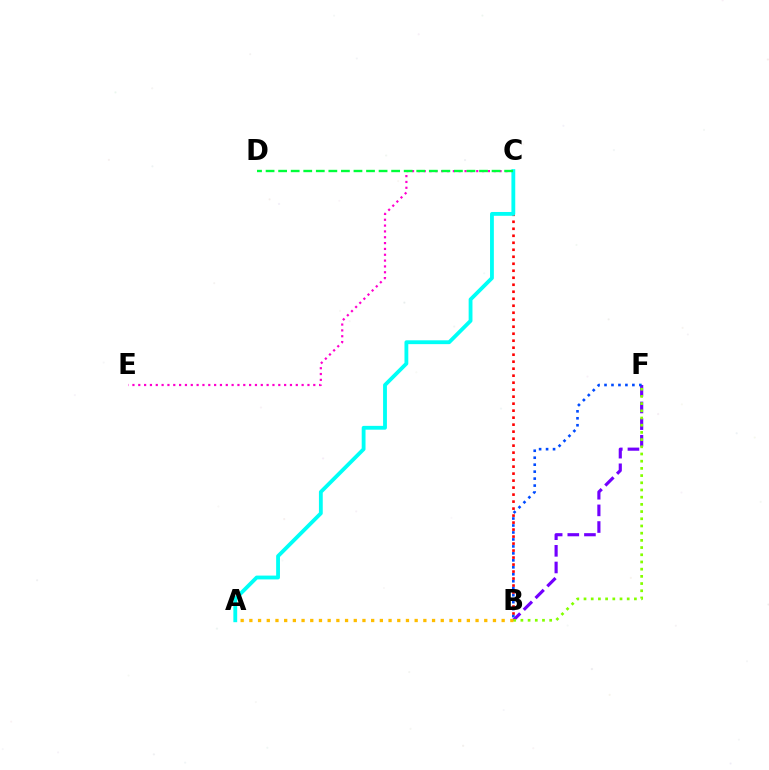{('B', 'C'): [{'color': '#ff0000', 'line_style': 'dotted', 'thickness': 1.9}], ('B', 'F'): [{'color': '#7200ff', 'line_style': 'dashed', 'thickness': 2.26}, {'color': '#84ff00', 'line_style': 'dotted', 'thickness': 1.96}, {'color': '#004bff', 'line_style': 'dotted', 'thickness': 1.89}], ('C', 'E'): [{'color': '#ff00cf', 'line_style': 'dotted', 'thickness': 1.59}], ('A', 'C'): [{'color': '#00fff6', 'line_style': 'solid', 'thickness': 2.75}], ('C', 'D'): [{'color': '#00ff39', 'line_style': 'dashed', 'thickness': 1.71}], ('A', 'B'): [{'color': '#ffbd00', 'line_style': 'dotted', 'thickness': 2.36}]}